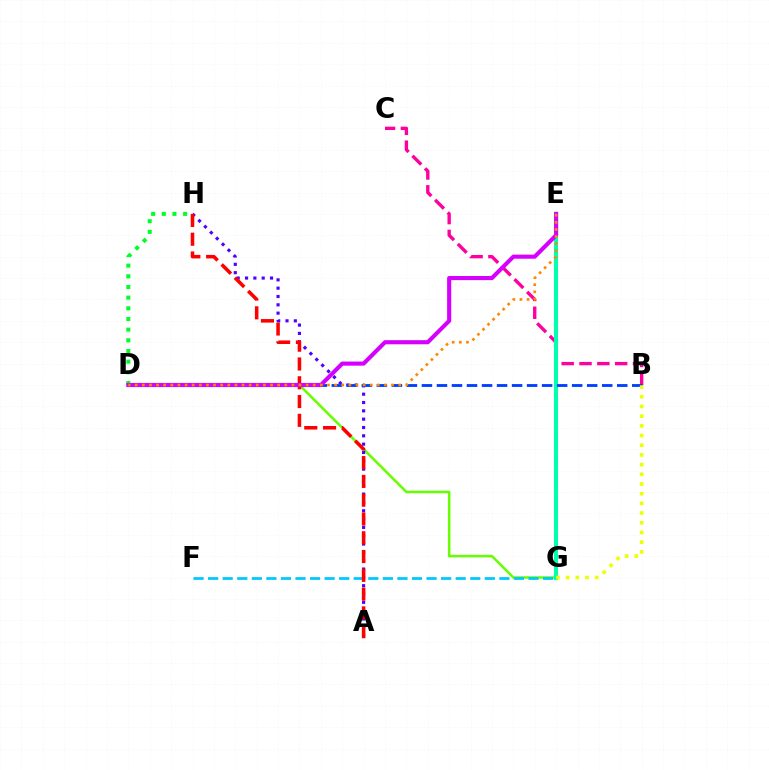{('B', 'C'): [{'color': '#ff00a0', 'line_style': 'dashed', 'thickness': 2.42}], ('D', 'G'): [{'color': '#66ff00', 'line_style': 'solid', 'thickness': 1.82}], ('D', 'H'): [{'color': '#00ff27', 'line_style': 'dotted', 'thickness': 2.9}], ('A', 'H'): [{'color': '#4f00ff', 'line_style': 'dotted', 'thickness': 2.26}, {'color': '#ff0000', 'line_style': 'dashed', 'thickness': 2.55}], ('E', 'G'): [{'color': '#00ffaf', 'line_style': 'solid', 'thickness': 2.96}], ('F', 'G'): [{'color': '#00c7ff', 'line_style': 'dashed', 'thickness': 1.98}], ('B', 'D'): [{'color': '#003fff', 'line_style': 'dashed', 'thickness': 2.04}], ('B', 'G'): [{'color': '#eeff00', 'line_style': 'dotted', 'thickness': 2.63}], ('D', 'E'): [{'color': '#d600ff', 'line_style': 'solid', 'thickness': 2.96}, {'color': '#ff8800', 'line_style': 'dotted', 'thickness': 1.94}]}